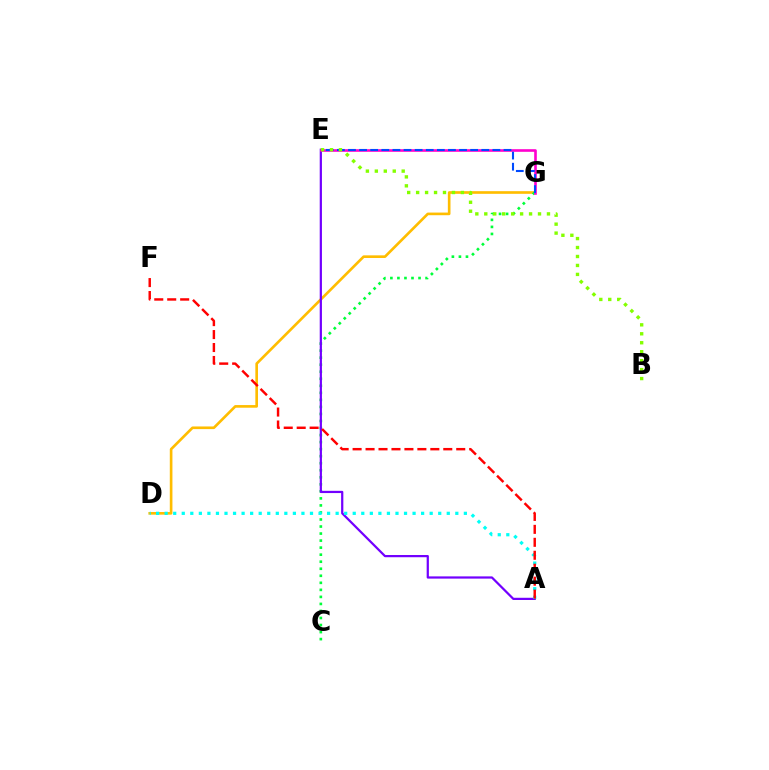{('D', 'G'): [{'color': '#ffbd00', 'line_style': 'solid', 'thickness': 1.9}], ('C', 'G'): [{'color': '#00ff39', 'line_style': 'dotted', 'thickness': 1.91}], ('A', 'E'): [{'color': '#7200ff', 'line_style': 'solid', 'thickness': 1.6}], ('E', 'G'): [{'color': '#ff00cf', 'line_style': 'solid', 'thickness': 1.89}, {'color': '#004bff', 'line_style': 'dashed', 'thickness': 1.51}], ('A', 'D'): [{'color': '#00fff6', 'line_style': 'dotted', 'thickness': 2.32}], ('A', 'F'): [{'color': '#ff0000', 'line_style': 'dashed', 'thickness': 1.76}], ('B', 'E'): [{'color': '#84ff00', 'line_style': 'dotted', 'thickness': 2.43}]}